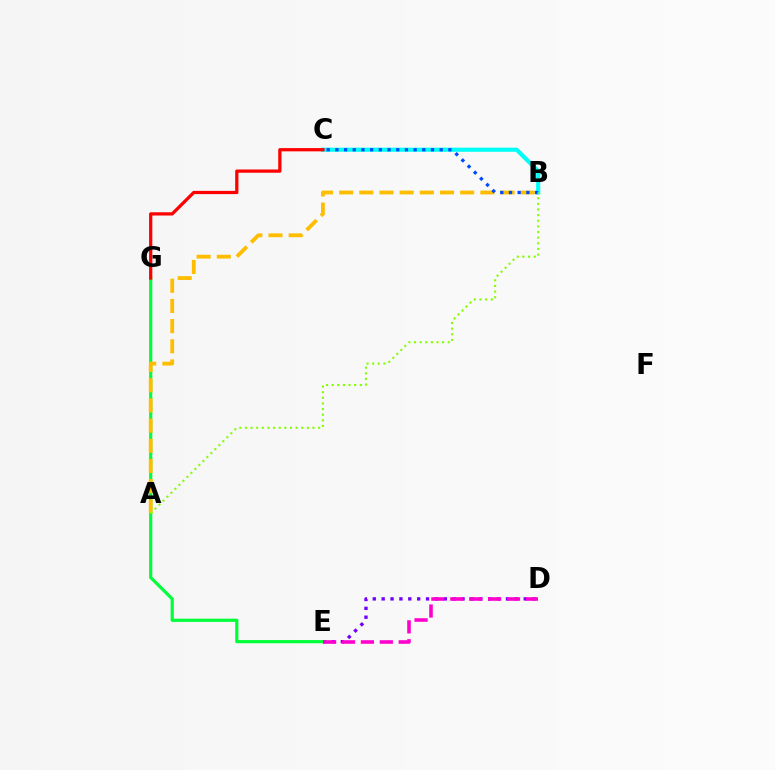{('D', 'E'): [{'color': '#7200ff', 'line_style': 'dotted', 'thickness': 2.41}, {'color': '#ff00cf', 'line_style': 'dashed', 'thickness': 2.57}], ('B', 'C'): [{'color': '#00fff6', 'line_style': 'solid', 'thickness': 2.98}, {'color': '#004bff', 'line_style': 'dotted', 'thickness': 2.36}], ('E', 'G'): [{'color': '#00ff39', 'line_style': 'solid', 'thickness': 2.29}], ('A', 'B'): [{'color': '#ffbd00', 'line_style': 'dashed', 'thickness': 2.74}, {'color': '#84ff00', 'line_style': 'dotted', 'thickness': 1.53}], ('C', 'G'): [{'color': '#ff0000', 'line_style': 'solid', 'thickness': 2.34}]}